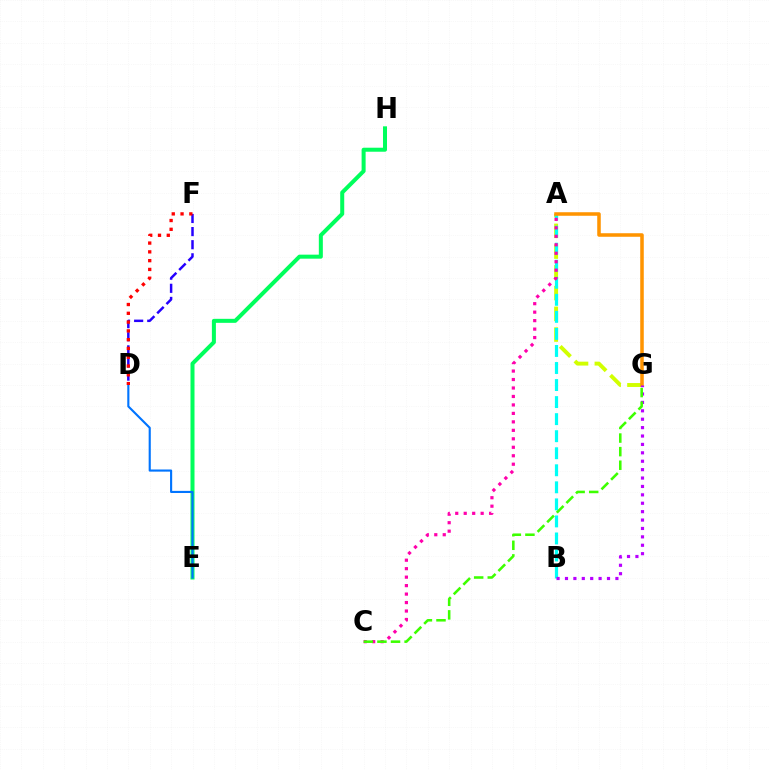{('E', 'H'): [{'color': '#00ff5c', 'line_style': 'solid', 'thickness': 2.89}], ('A', 'G'): [{'color': '#d1ff00', 'line_style': 'dashed', 'thickness': 2.82}, {'color': '#ff9400', 'line_style': 'solid', 'thickness': 2.55}], ('A', 'B'): [{'color': '#00fff6', 'line_style': 'dashed', 'thickness': 2.32}], ('D', 'F'): [{'color': '#2500ff', 'line_style': 'dashed', 'thickness': 1.78}, {'color': '#ff0000', 'line_style': 'dotted', 'thickness': 2.39}], ('B', 'G'): [{'color': '#b900ff', 'line_style': 'dotted', 'thickness': 2.28}], ('D', 'E'): [{'color': '#0074ff', 'line_style': 'solid', 'thickness': 1.53}], ('A', 'C'): [{'color': '#ff00ac', 'line_style': 'dotted', 'thickness': 2.3}], ('C', 'G'): [{'color': '#3dff00', 'line_style': 'dashed', 'thickness': 1.85}]}